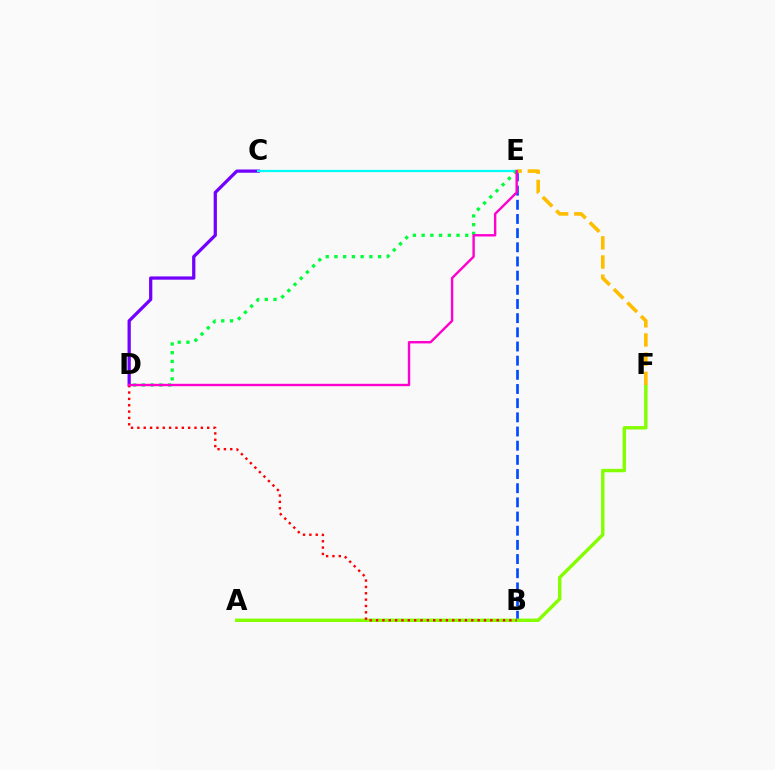{('C', 'D'): [{'color': '#7200ff', 'line_style': 'solid', 'thickness': 2.34}], ('C', 'E'): [{'color': '#00fff6', 'line_style': 'solid', 'thickness': 1.6}], ('B', 'E'): [{'color': '#004bff', 'line_style': 'dashed', 'thickness': 1.93}], ('D', 'E'): [{'color': '#00ff39', 'line_style': 'dotted', 'thickness': 2.37}, {'color': '#ff00cf', 'line_style': 'solid', 'thickness': 1.73}], ('A', 'F'): [{'color': '#84ff00', 'line_style': 'solid', 'thickness': 2.46}], ('B', 'D'): [{'color': '#ff0000', 'line_style': 'dotted', 'thickness': 1.72}], ('E', 'F'): [{'color': '#ffbd00', 'line_style': 'dashed', 'thickness': 2.6}]}